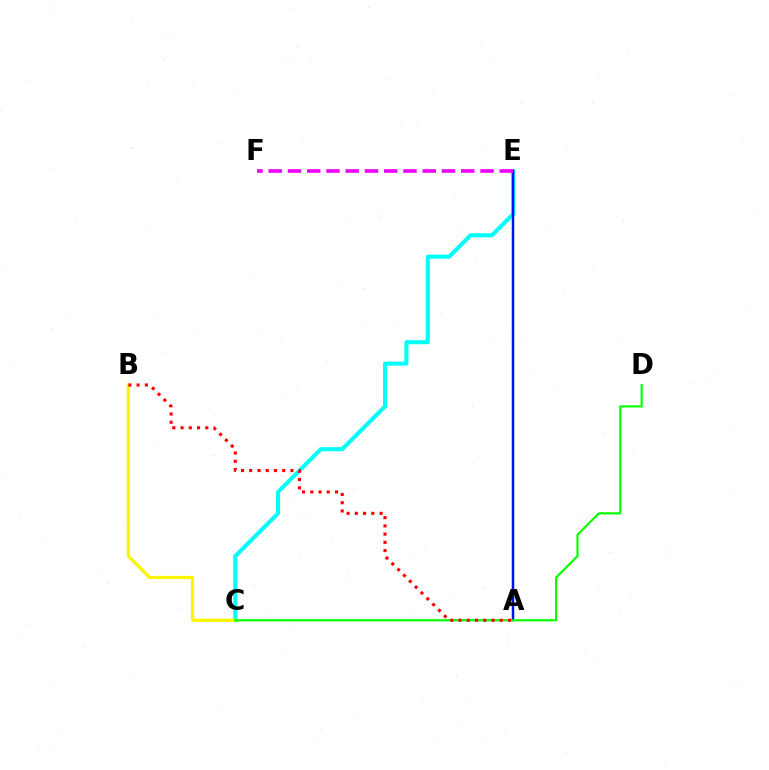{('C', 'E'): [{'color': '#00fff6', 'line_style': 'solid', 'thickness': 2.92}], ('B', 'C'): [{'color': '#fcf500', 'line_style': 'solid', 'thickness': 2.31}], ('A', 'E'): [{'color': '#0010ff', 'line_style': 'solid', 'thickness': 1.79}], ('E', 'F'): [{'color': '#ee00ff', 'line_style': 'dashed', 'thickness': 2.62}], ('C', 'D'): [{'color': '#08ff00', 'line_style': 'solid', 'thickness': 1.57}], ('A', 'B'): [{'color': '#ff0000', 'line_style': 'dotted', 'thickness': 2.24}]}